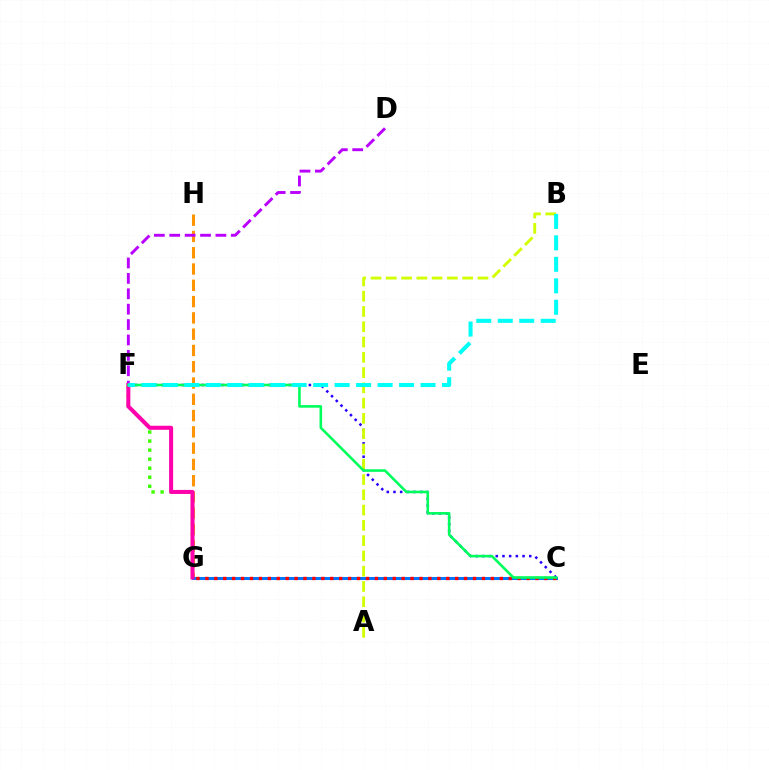{('G', 'H'): [{'color': '#ff9400', 'line_style': 'dashed', 'thickness': 2.21}], ('C', 'F'): [{'color': '#2500ff', 'line_style': 'dotted', 'thickness': 1.82}, {'color': '#00ff5c', 'line_style': 'solid', 'thickness': 1.88}], ('D', 'F'): [{'color': '#b900ff', 'line_style': 'dashed', 'thickness': 2.09}], ('F', 'G'): [{'color': '#3dff00', 'line_style': 'dotted', 'thickness': 2.46}, {'color': '#ff00ac', 'line_style': 'solid', 'thickness': 2.9}], ('C', 'G'): [{'color': '#0074ff', 'line_style': 'solid', 'thickness': 2.16}, {'color': '#ff0000', 'line_style': 'dotted', 'thickness': 2.42}], ('A', 'B'): [{'color': '#d1ff00', 'line_style': 'dashed', 'thickness': 2.08}], ('B', 'F'): [{'color': '#00fff6', 'line_style': 'dashed', 'thickness': 2.92}]}